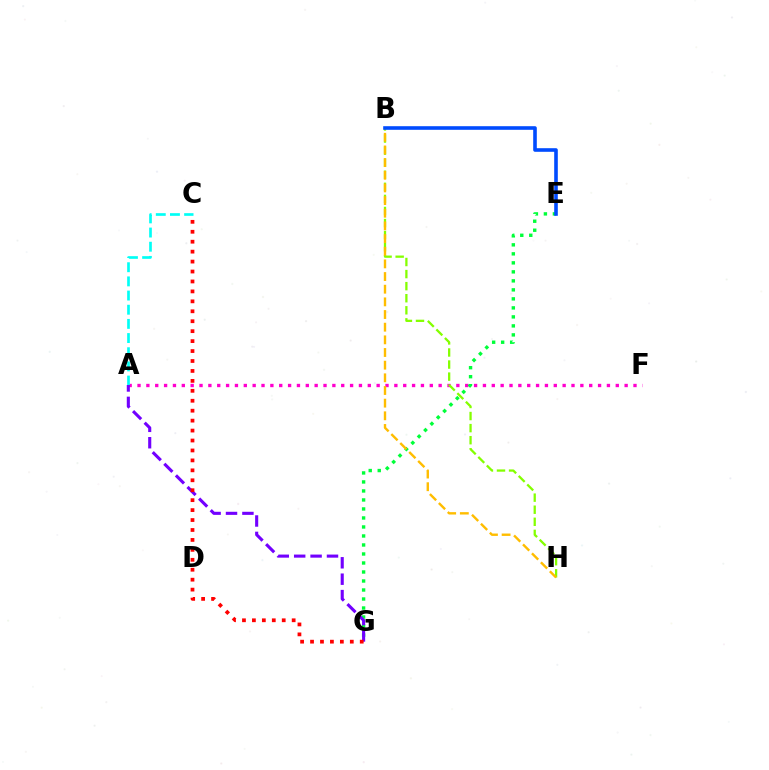{('A', 'F'): [{'color': '#ff00cf', 'line_style': 'dotted', 'thickness': 2.41}], ('B', 'H'): [{'color': '#84ff00', 'line_style': 'dashed', 'thickness': 1.64}, {'color': '#ffbd00', 'line_style': 'dashed', 'thickness': 1.72}], ('E', 'G'): [{'color': '#00ff39', 'line_style': 'dotted', 'thickness': 2.45}], ('B', 'E'): [{'color': '#004bff', 'line_style': 'solid', 'thickness': 2.6}], ('A', 'C'): [{'color': '#00fff6', 'line_style': 'dashed', 'thickness': 1.92}], ('A', 'G'): [{'color': '#7200ff', 'line_style': 'dashed', 'thickness': 2.23}], ('C', 'G'): [{'color': '#ff0000', 'line_style': 'dotted', 'thickness': 2.7}]}